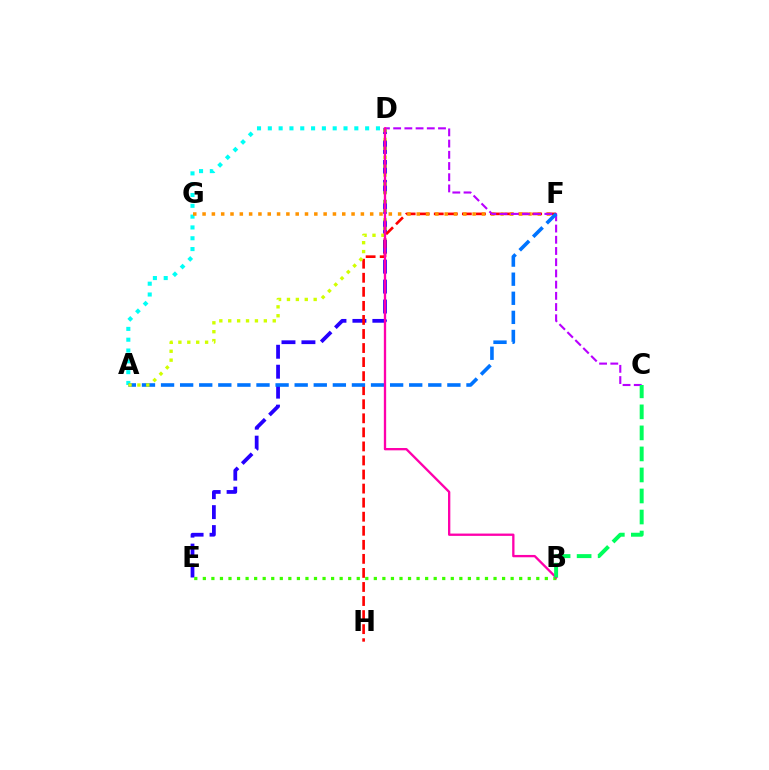{('D', 'E'): [{'color': '#2500ff', 'line_style': 'dashed', 'thickness': 2.71}], ('F', 'H'): [{'color': '#ff0000', 'line_style': 'dashed', 'thickness': 1.91}], ('A', 'D'): [{'color': '#00fff6', 'line_style': 'dotted', 'thickness': 2.94}, {'color': '#d1ff00', 'line_style': 'dotted', 'thickness': 2.42}], ('B', 'E'): [{'color': '#3dff00', 'line_style': 'dotted', 'thickness': 2.32}], ('F', 'G'): [{'color': '#ff9400', 'line_style': 'dotted', 'thickness': 2.53}], ('C', 'D'): [{'color': '#b900ff', 'line_style': 'dashed', 'thickness': 1.52}], ('A', 'F'): [{'color': '#0074ff', 'line_style': 'dashed', 'thickness': 2.59}], ('B', 'D'): [{'color': '#ff00ac', 'line_style': 'solid', 'thickness': 1.67}], ('B', 'C'): [{'color': '#00ff5c', 'line_style': 'dashed', 'thickness': 2.86}]}